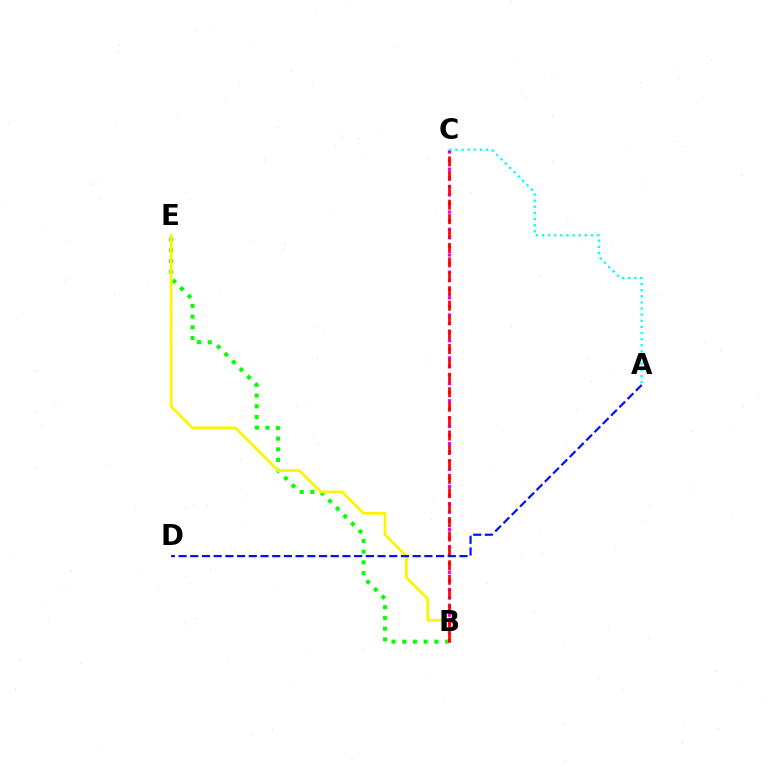{('B', 'E'): [{'color': '#08ff00', 'line_style': 'dotted', 'thickness': 2.92}, {'color': '#fcf500', 'line_style': 'solid', 'thickness': 1.97}], ('B', 'C'): [{'color': '#ee00ff', 'line_style': 'dotted', 'thickness': 2.33}, {'color': '#ff0000', 'line_style': 'dashed', 'thickness': 1.96}], ('A', 'D'): [{'color': '#0010ff', 'line_style': 'dashed', 'thickness': 1.59}], ('A', 'C'): [{'color': '#00fff6', 'line_style': 'dotted', 'thickness': 1.67}]}